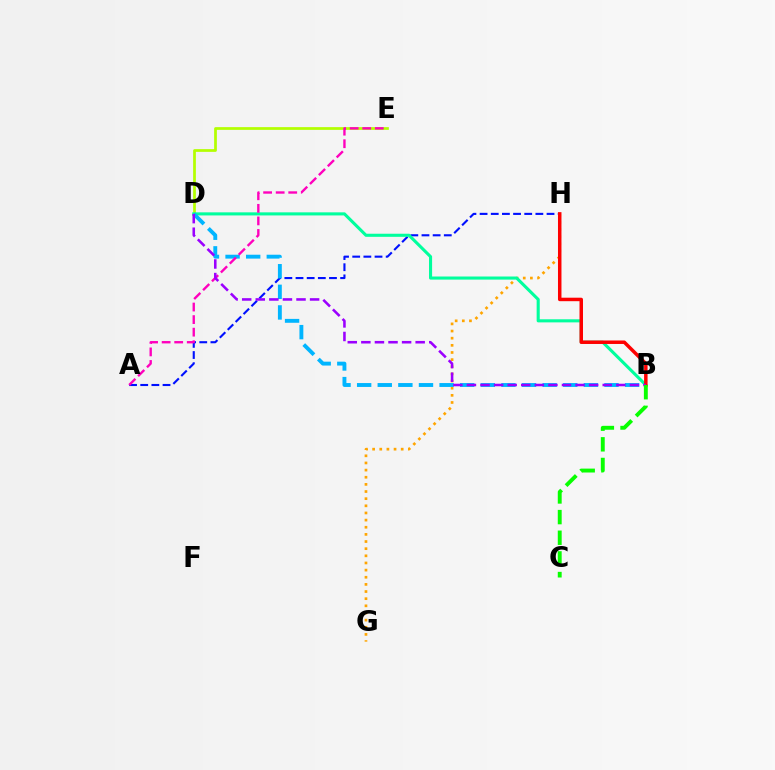{('D', 'E'): [{'color': '#b3ff00', 'line_style': 'solid', 'thickness': 1.97}], ('A', 'H'): [{'color': '#0010ff', 'line_style': 'dashed', 'thickness': 1.52}], ('G', 'H'): [{'color': '#ffa500', 'line_style': 'dotted', 'thickness': 1.94}], ('B', 'D'): [{'color': '#00ff9d', 'line_style': 'solid', 'thickness': 2.22}, {'color': '#00b5ff', 'line_style': 'dashed', 'thickness': 2.8}, {'color': '#9b00ff', 'line_style': 'dashed', 'thickness': 1.84}], ('A', 'E'): [{'color': '#ff00bd', 'line_style': 'dashed', 'thickness': 1.71}], ('B', 'H'): [{'color': '#ff0000', 'line_style': 'solid', 'thickness': 2.51}], ('B', 'C'): [{'color': '#08ff00', 'line_style': 'dashed', 'thickness': 2.81}]}